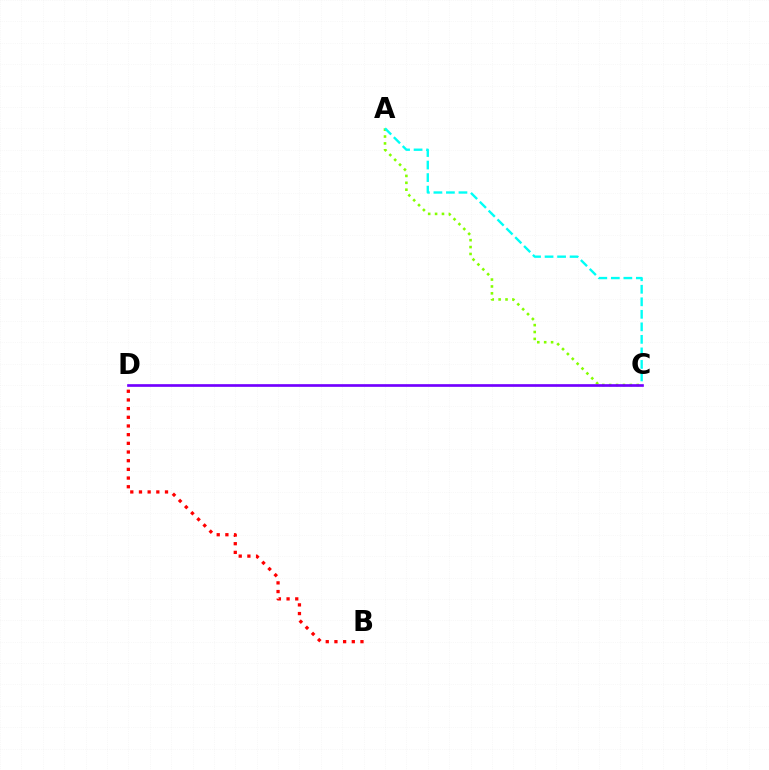{('B', 'D'): [{'color': '#ff0000', 'line_style': 'dotted', 'thickness': 2.36}], ('A', 'C'): [{'color': '#84ff00', 'line_style': 'dotted', 'thickness': 1.87}, {'color': '#00fff6', 'line_style': 'dashed', 'thickness': 1.7}], ('C', 'D'): [{'color': '#7200ff', 'line_style': 'solid', 'thickness': 1.93}]}